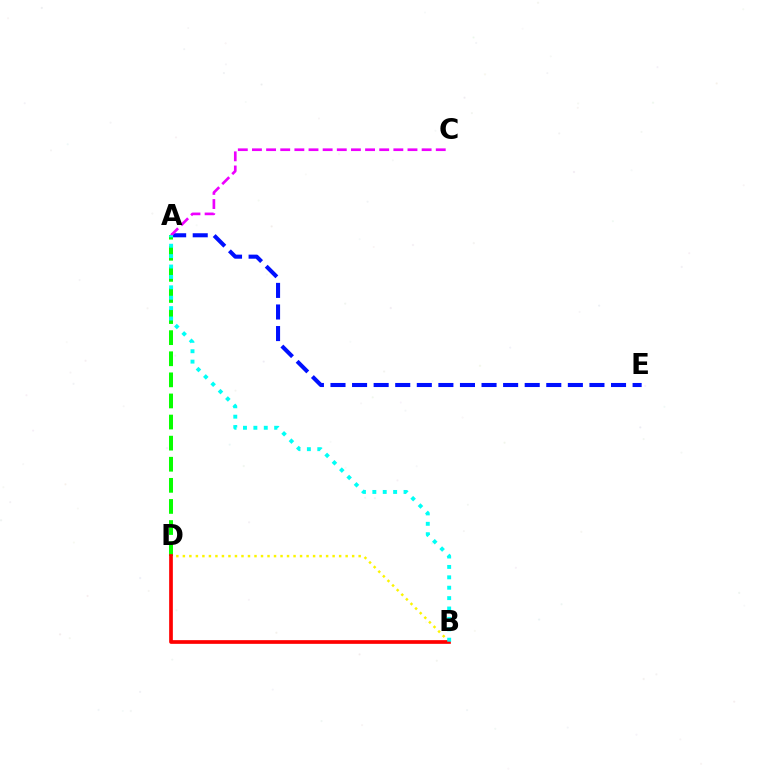{('B', 'D'): [{'color': '#fcf500', 'line_style': 'dotted', 'thickness': 1.77}, {'color': '#ff0000', 'line_style': 'solid', 'thickness': 2.66}], ('A', 'E'): [{'color': '#0010ff', 'line_style': 'dashed', 'thickness': 2.93}], ('A', 'D'): [{'color': '#08ff00', 'line_style': 'dashed', 'thickness': 2.87}], ('A', 'C'): [{'color': '#ee00ff', 'line_style': 'dashed', 'thickness': 1.92}], ('A', 'B'): [{'color': '#00fff6', 'line_style': 'dotted', 'thickness': 2.82}]}